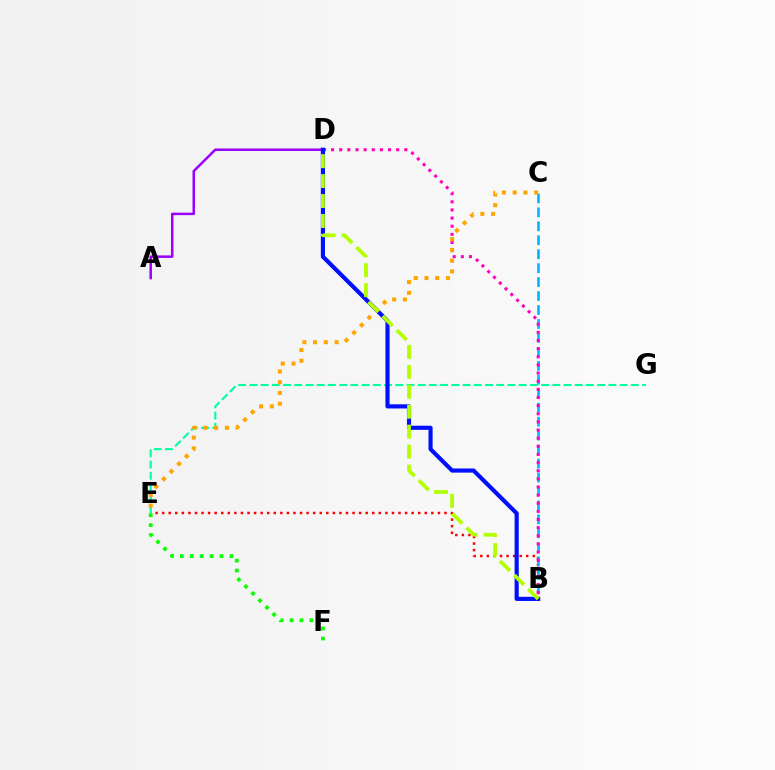{('B', 'E'): [{'color': '#ff0000', 'line_style': 'dotted', 'thickness': 1.78}], ('E', 'G'): [{'color': '#00ff9d', 'line_style': 'dashed', 'thickness': 1.52}], ('B', 'C'): [{'color': '#00b5ff', 'line_style': 'dashed', 'thickness': 1.9}], ('B', 'D'): [{'color': '#ff00bd', 'line_style': 'dotted', 'thickness': 2.21}, {'color': '#0010ff', 'line_style': 'solid', 'thickness': 2.99}, {'color': '#b3ff00', 'line_style': 'dashed', 'thickness': 2.71}], ('E', 'F'): [{'color': '#08ff00', 'line_style': 'dotted', 'thickness': 2.69}], ('A', 'D'): [{'color': '#9b00ff', 'line_style': 'solid', 'thickness': 1.8}], ('C', 'E'): [{'color': '#ffa500', 'line_style': 'dotted', 'thickness': 2.92}]}